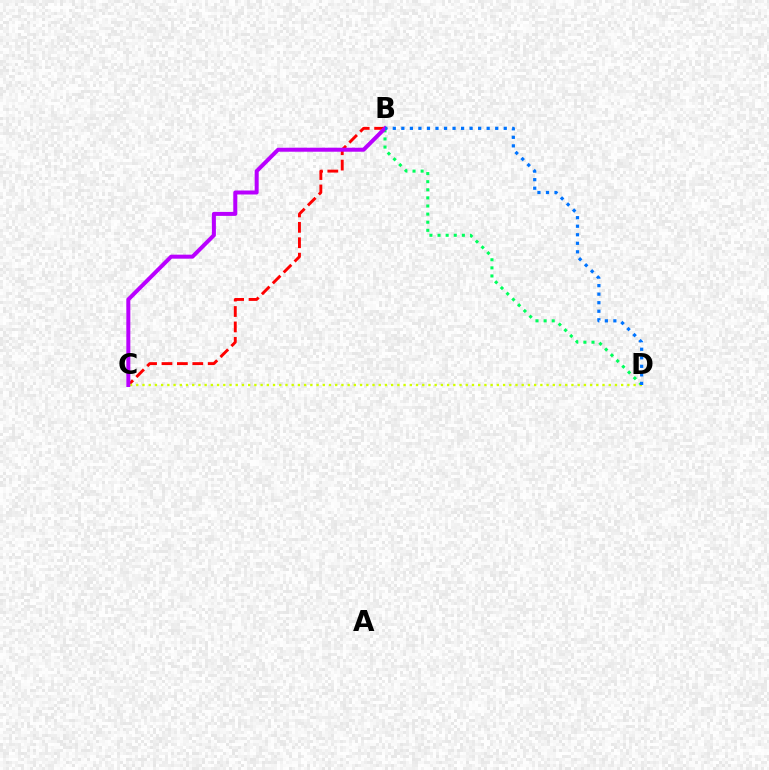{('B', 'C'): [{'color': '#ff0000', 'line_style': 'dashed', 'thickness': 2.09}, {'color': '#b900ff', 'line_style': 'solid', 'thickness': 2.88}], ('B', 'D'): [{'color': '#00ff5c', 'line_style': 'dotted', 'thickness': 2.2}, {'color': '#0074ff', 'line_style': 'dotted', 'thickness': 2.32}], ('C', 'D'): [{'color': '#d1ff00', 'line_style': 'dotted', 'thickness': 1.69}]}